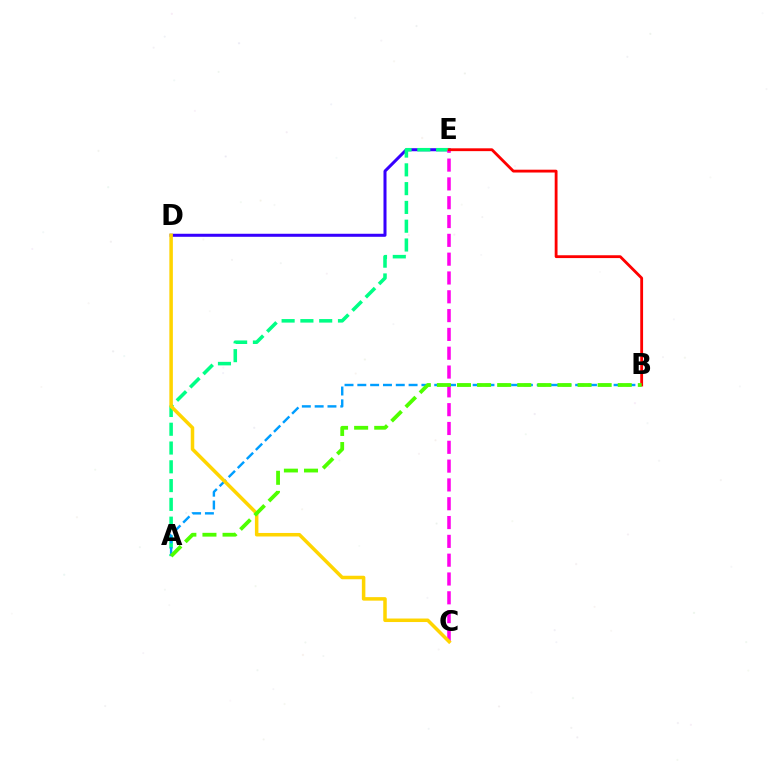{('D', 'E'): [{'color': '#3700ff', 'line_style': 'solid', 'thickness': 2.18}], ('A', 'E'): [{'color': '#00ff86', 'line_style': 'dashed', 'thickness': 2.55}], ('A', 'B'): [{'color': '#009eff', 'line_style': 'dashed', 'thickness': 1.74}, {'color': '#4fff00', 'line_style': 'dashed', 'thickness': 2.73}], ('C', 'E'): [{'color': '#ff00ed', 'line_style': 'dashed', 'thickness': 2.56}], ('B', 'E'): [{'color': '#ff0000', 'line_style': 'solid', 'thickness': 2.03}], ('C', 'D'): [{'color': '#ffd500', 'line_style': 'solid', 'thickness': 2.53}]}